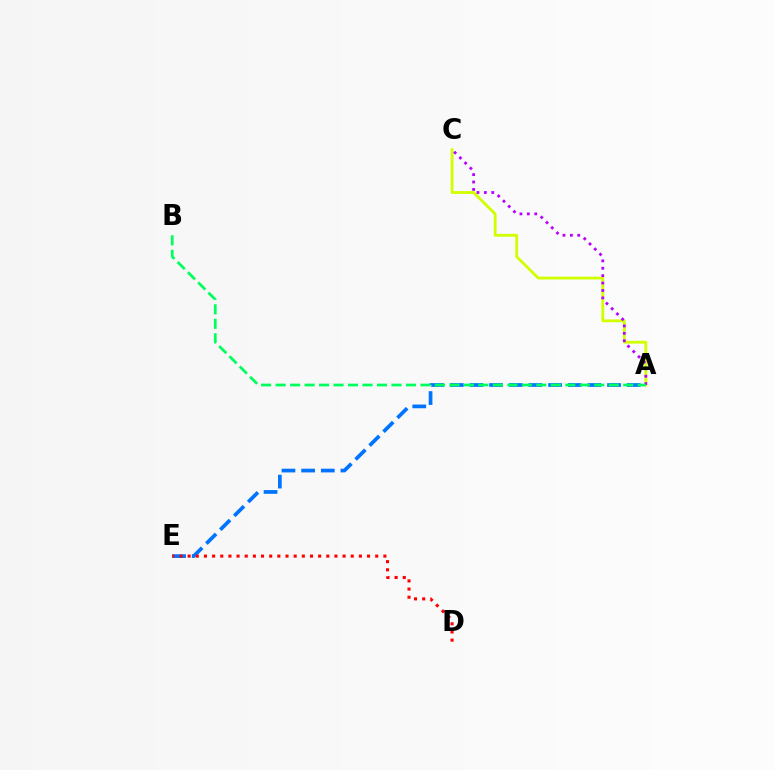{('A', 'C'): [{'color': '#d1ff00', 'line_style': 'solid', 'thickness': 2.04}, {'color': '#b900ff', 'line_style': 'dotted', 'thickness': 2.01}], ('A', 'E'): [{'color': '#0074ff', 'line_style': 'dashed', 'thickness': 2.67}], ('D', 'E'): [{'color': '#ff0000', 'line_style': 'dotted', 'thickness': 2.22}], ('A', 'B'): [{'color': '#00ff5c', 'line_style': 'dashed', 'thickness': 1.97}]}